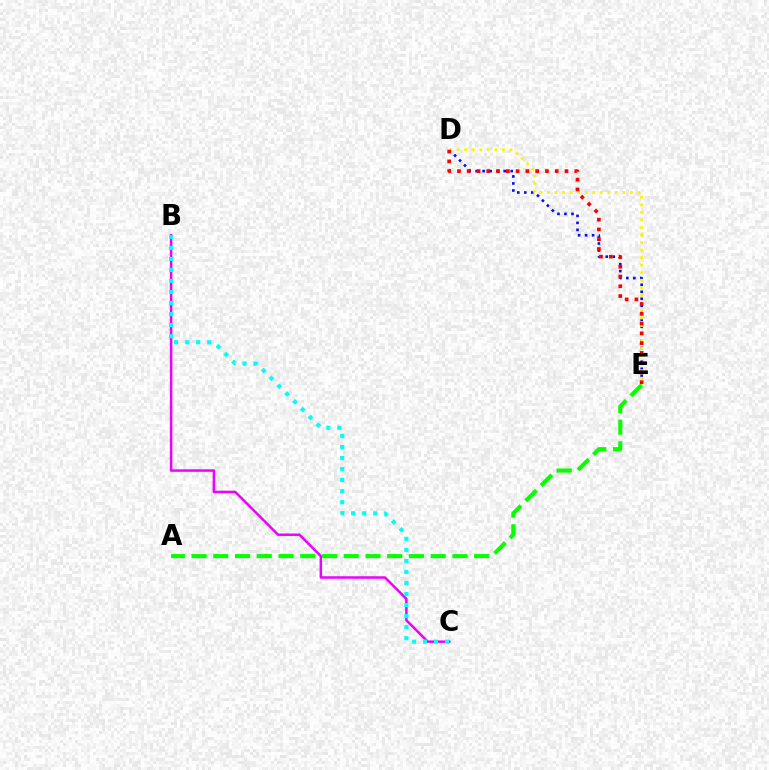{('B', 'C'): [{'color': '#ee00ff', 'line_style': 'solid', 'thickness': 1.79}, {'color': '#00fff6', 'line_style': 'dotted', 'thickness': 3.0}], ('D', 'E'): [{'color': '#0010ff', 'line_style': 'dotted', 'thickness': 1.9}, {'color': '#fcf500', 'line_style': 'dotted', 'thickness': 2.05}, {'color': '#ff0000', 'line_style': 'dotted', 'thickness': 2.66}], ('A', 'E'): [{'color': '#08ff00', 'line_style': 'dashed', 'thickness': 2.95}]}